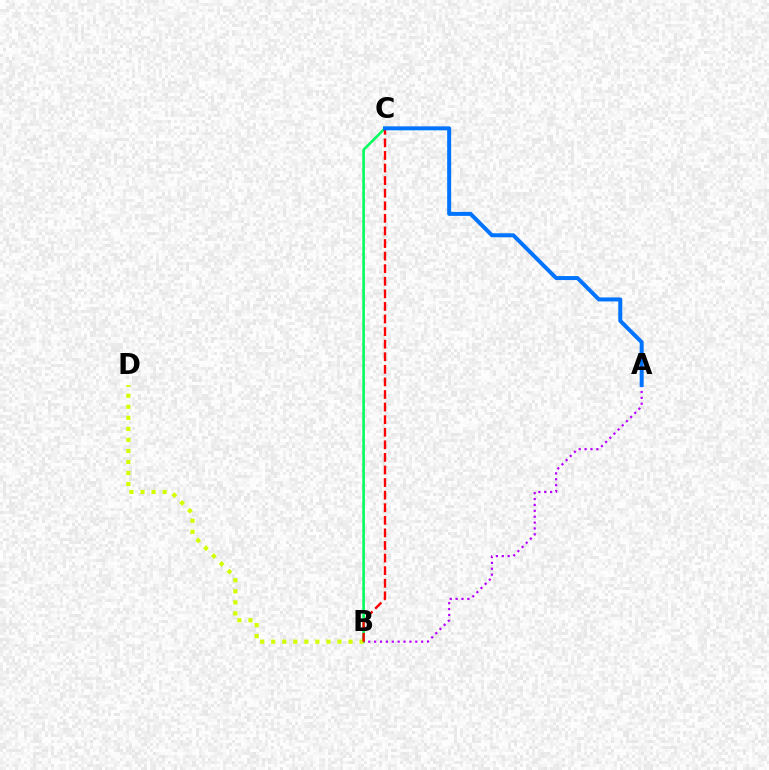{('B', 'C'): [{'color': '#00ff5c', 'line_style': 'solid', 'thickness': 1.85}, {'color': '#ff0000', 'line_style': 'dashed', 'thickness': 1.71}], ('A', 'B'): [{'color': '#b900ff', 'line_style': 'dotted', 'thickness': 1.6}], ('B', 'D'): [{'color': '#d1ff00', 'line_style': 'dotted', 'thickness': 3.0}], ('A', 'C'): [{'color': '#0074ff', 'line_style': 'solid', 'thickness': 2.88}]}